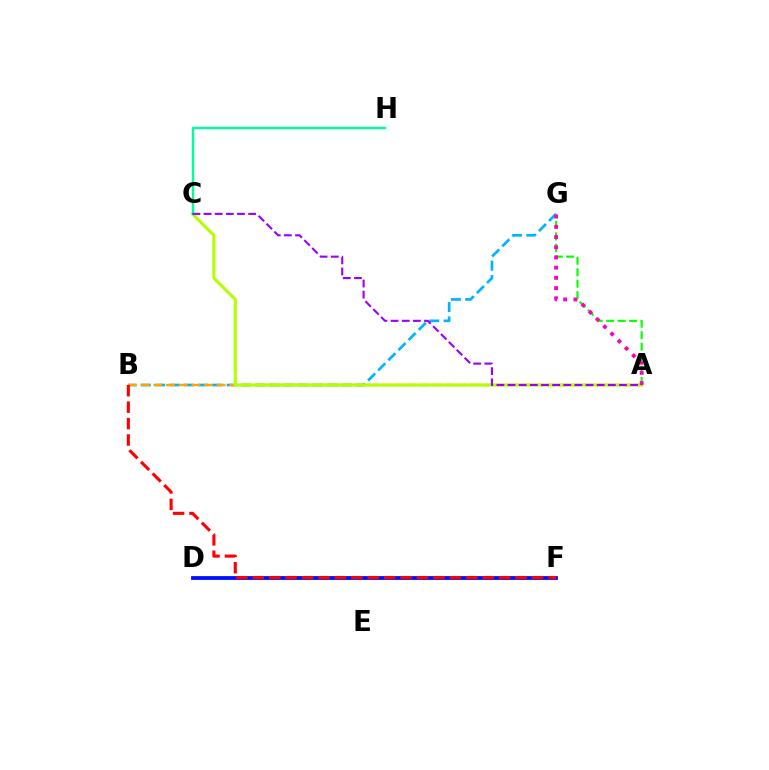{('B', 'G'): [{'color': '#00b5ff', 'line_style': 'dashed', 'thickness': 1.95}], ('A', 'B'): [{'color': '#ffa500', 'line_style': 'dashed', 'thickness': 1.72}], ('A', 'C'): [{'color': '#b3ff00', 'line_style': 'solid', 'thickness': 2.22}, {'color': '#9b00ff', 'line_style': 'dashed', 'thickness': 1.51}], ('A', 'G'): [{'color': '#08ff00', 'line_style': 'dashed', 'thickness': 1.56}, {'color': '#ff00bd', 'line_style': 'dotted', 'thickness': 2.77}], ('D', 'F'): [{'color': '#0010ff', 'line_style': 'solid', 'thickness': 2.74}], ('C', 'H'): [{'color': '#00ff9d', 'line_style': 'solid', 'thickness': 1.75}], ('B', 'F'): [{'color': '#ff0000', 'line_style': 'dashed', 'thickness': 2.23}]}